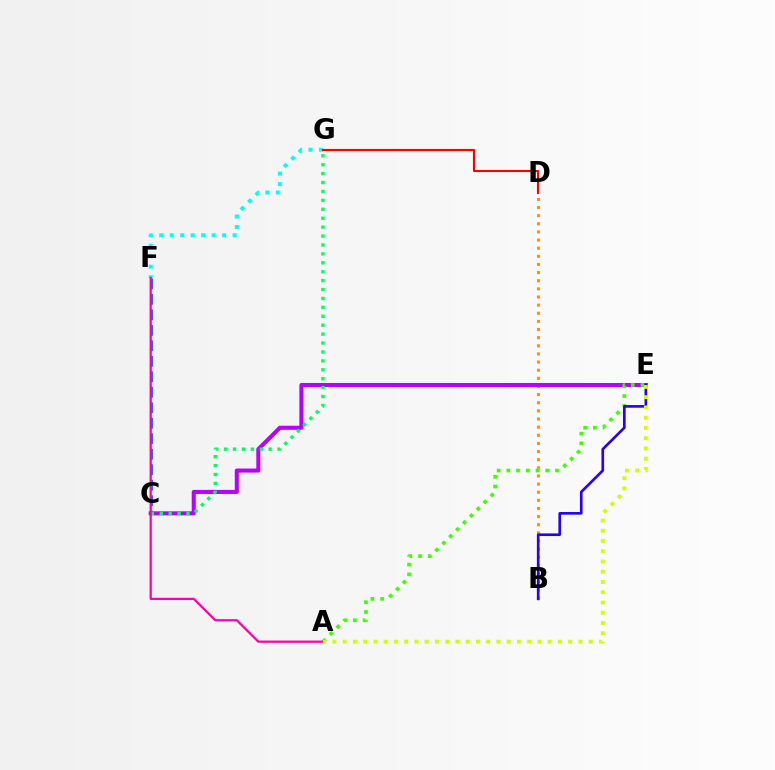{('B', 'D'): [{'color': '#ff9400', 'line_style': 'dotted', 'thickness': 2.21}], ('F', 'G'): [{'color': '#00fff6', 'line_style': 'dotted', 'thickness': 2.85}], ('C', 'F'): [{'color': '#0074ff', 'line_style': 'dashed', 'thickness': 2.1}], ('C', 'E'): [{'color': '#b900ff', 'line_style': 'solid', 'thickness': 2.92}], ('A', 'E'): [{'color': '#3dff00', 'line_style': 'dotted', 'thickness': 2.64}, {'color': '#d1ff00', 'line_style': 'dotted', 'thickness': 2.79}], ('C', 'G'): [{'color': '#00ff5c', 'line_style': 'dotted', 'thickness': 2.42}], ('B', 'E'): [{'color': '#2500ff', 'line_style': 'solid', 'thickness': 1.9}], ('D', 'G'): [{'color': '#ff0000', 'line_style': 'solid', 'thickness': 1.52}], ('A', 'F'): [{'color': '#ff00ac', 'line_style': 'solid', 'thickness': 1.62}]}